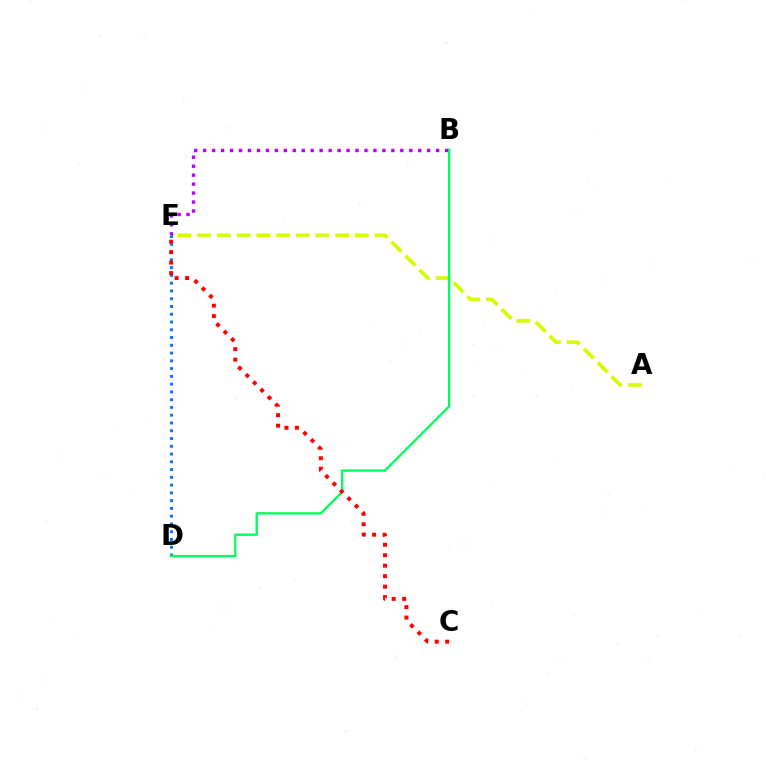{('A', 'E'): [{'color': '#d1ff00', 'line_style': 'dashed', 'thickness': 2.68}], ('B', 'E'): [{'color': '#b900ff', 'line_style': 'dotted', 'thickness': 2.43}], ('D', 'E'): [{'color': '#0074ff', 'line_style': 'dotted', 'thickness': 2.11}], ('B', 'D'): [{'color': '#00ff5c', 'line_style': 'solid', 'thickness': 1.67}], ('C', 'E'): [{'color': '#ff0000', 'line_style': 'dotted', 'thickness': 2.84}]}